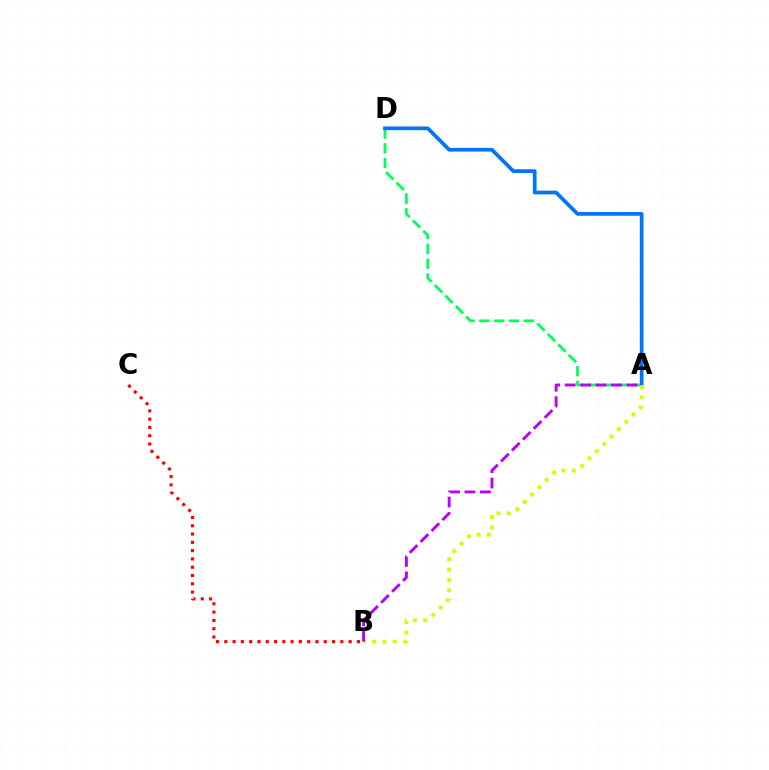{('B', 'C'): [{'color': '#ff0000', 'line_style': 'dotted', 'thickness': 2.25}], ('A', 'D'): [{'color': '#00ff5c', 'line_style': 'dashed', 'thickness': 2.01}, {'color': '#0074ff', 'line_style': 'solid', 'thickness': 2.68}], ('A', 'B'): [{'color': '#d1ff00', 'line_style': 'dotted', 'thickness': 2.81}, {'color': '#b900ff', 'line_style': 'dashed', 'thickness': 2.1}]}